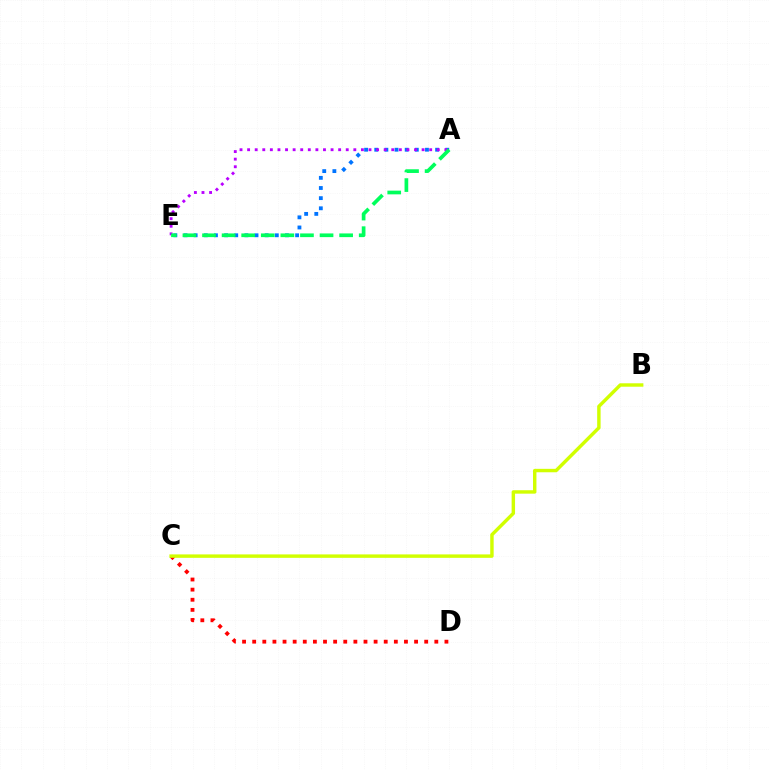{('A', 'E'): [{'color': '#0074ff', 'line_style': 'dotted', 'thickness': 2.76}, {'color': '#b900ff', 'line_style': 'dotted', 'thickness': 2.06}, {'color': '#00ff5c', 'line_style': 'dashed', 'thickness': 2.66}], ('C', 'D'): [{'color': '#ff0000', 'line_style': 'dotted', 'thickness': 2.75}], ('B', 'C'): [{'color': '#d1ff00', 'line_style': 'solid', 'thickness': 2.47}]}